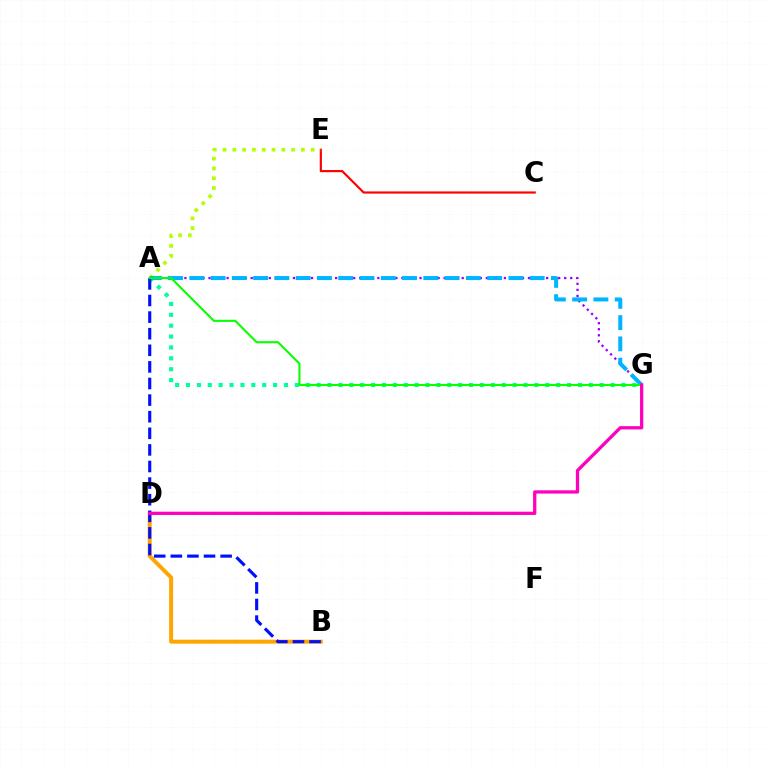{('A', 'G'): [{'color': '#00ff9d', 'line_style': 'dotted', 'thickness': 2.96}, {'color': '#9b00ff', 'line_style': 'dotted', 'thickness': 1.64}, {'color': '#00b5ff', 'line_style': 'dashed', 'thickness': 2.89}, {'color': '#08ff00', 'line_style': 'solid', 'thickness': 1.51}], ('B', 'D'): [{'color': '#ffa500', 'line_style': 'solid', 'thickness': 2.85}], ('C', 'E'): [{'color': '#ff0000', 'line_style': 'solid', 'thickness': 1.56}], ('A', 'E'): [{'color': '#b3ff00', 'line_style': 'dotted', 'thickness': 2.66}], ('A', 'B'): [{'color': '#0010ff', 'line_style': 'dashed', 'thickness': 2.26}], ('D', 'G'): [{'color': '#ff00bd', 'line_style': 'solid', 'thickness': 2.35}]}